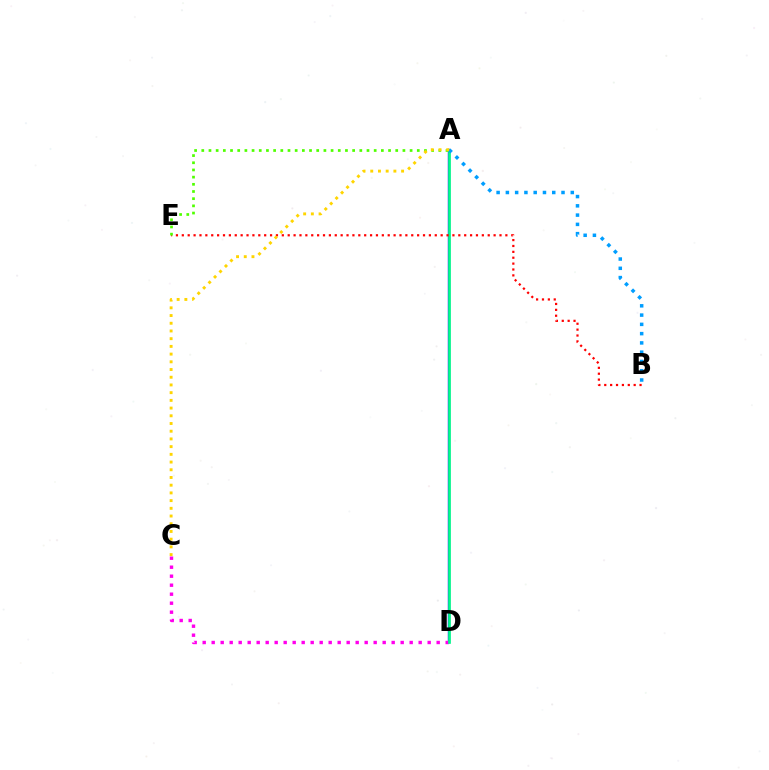{('A', 'D'): [{'color': '#3700ff', 'line_style': 'solid', 'thickness': 1.74}, {'color': '#00ff86', 'line_style': 'solid', 'thickness': 1.92}], ('C', 'D'): [{'color': '#ff00ed', 'line_style': 'dotted', 'thickness': 2.45}], ('B', 'E'): [{'color': '#ff0000', 'line_style': 'dotted', 'thickness': 1.6}], ('A', 'E'): [{'color': '#4fff00', 'line_style': 'dotted', 'thickness': 1.95}], ('A', 'B'): [{'color': '#009eff', 'line_style': 'dotted', 'thickness': 2.52}], ('A', 'C'): [{'color': '#ffd500', 'line_style': 'dotted', 'thickness': 2.1}]}